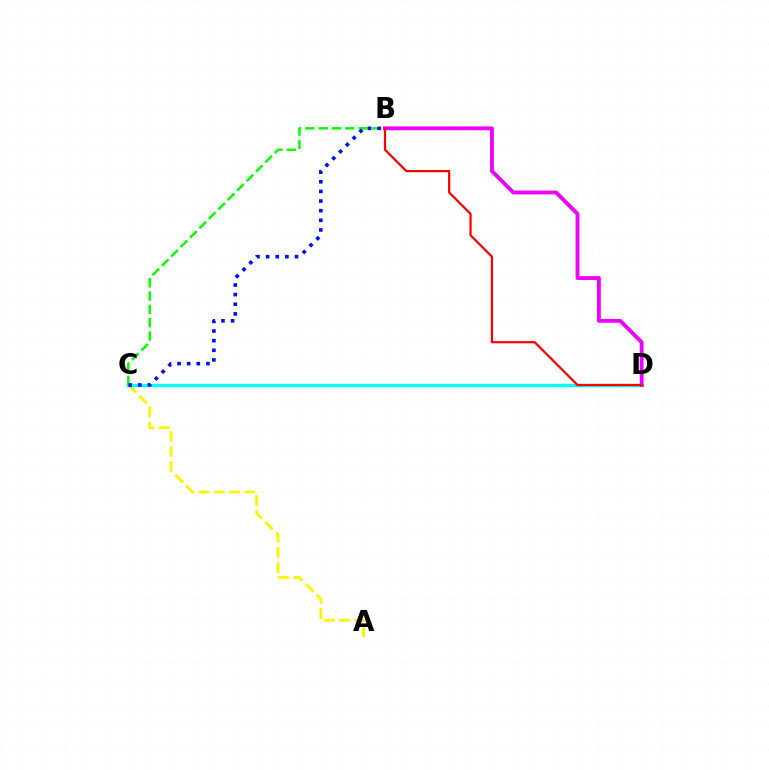{('B', 'C'): [{'color': '#08ff00', 'line_style': 'dashed', 'thickness': 1.81}, {'color': '#0010ff', 'line_style': 'dotted', 'thickness': 2.62}], ('A', 'C'): [{'color': '#fcf500', 'line_style': 'dashed', 'thickness': 2.07}], ('C', 'D'): [{'color': '#00fff6', 'line_style': 'solid', 'thickness': 2.38}], ('B', 'D'): [{'color': '#ee00ff', 'line_style': 'solid', 'thickness': 2.77}, {'color': '#ff0000', 'line_style': 'solid', 'thickness': 1.6}]}